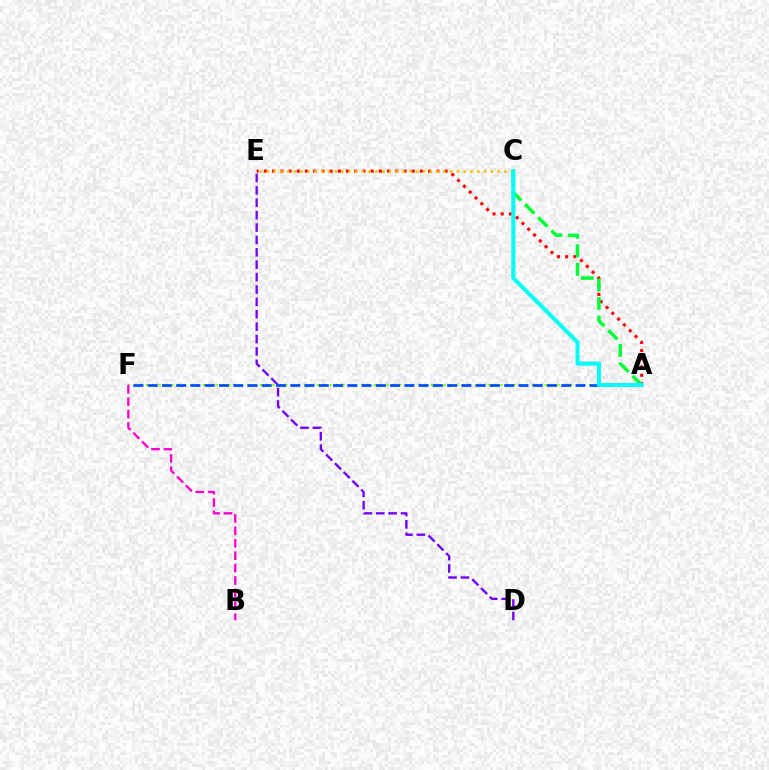{('A', 'E'): [{'color': '#ff0000', 'line_style': 'dotted', 'thickness': 2.23}], ('A', 'F'): [{'color': '#84ff00', 'line_style': 'dotted', 'thickness': 1.72}, {'color': '#004bff', 'line_style': 'dashed', 'thickness': 1.94}], ('D', 'E'): [{'color': '#7200ff', 'line_style': 'dashed', 'thickness': 1.68}], ('B', 'F'): [{'color': '#ff00cf', 'line_style': 'dashed', 'thickness': 1.69}], ('C', 'E'): [{'color': '#ffbd00', 'line_style': 'dotted', 'thickness': 1.84}], ('A', 'C'): [{'color': '#00ff39', 'line_style': 'dashed', 'thickness': 2.52}, {'color': '#00fff6', 'line_style': 'solid', 'thickness': 2.91}]}